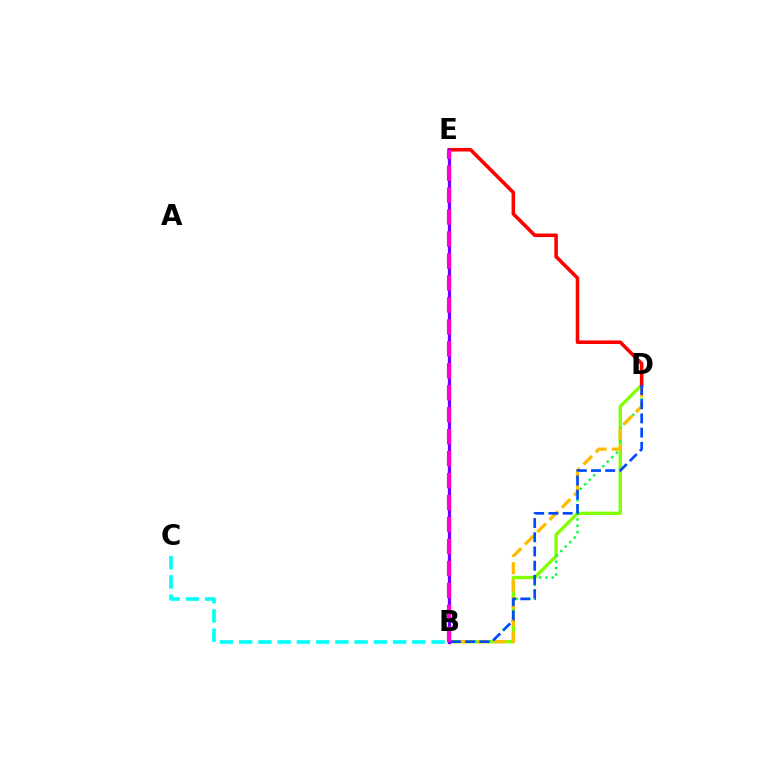{('B', 'D'): [{'color': '#84ff00', 'line_style': 'solid', 'thickness': 2.42}, {'color': '#00ff39', 'line_style': 'dotted', 'thickness': 1.74}, {'color': '#ffbd00', 'line_style': 'dashed', 'thickness': 2.36}, {'color': '#004bff', 'line_style': 'dashed', 'thickness': 1.93}], ('D', 'E'): [{'color': '#ff0000', 'line_style': 'solid', 'thickness': 2.56}], ('B', 'E'): [{'color': '#7200ff', 'line_style': 'solid', 'thickness': 2.35}, {'color': '#ff00cf', 'line_style': 'dashed', 'thickness': 2.98}], ('B', 'C'): [{'color': '#00fff6', 'line_style': 'dashed', 'thickness': 2.61}]}